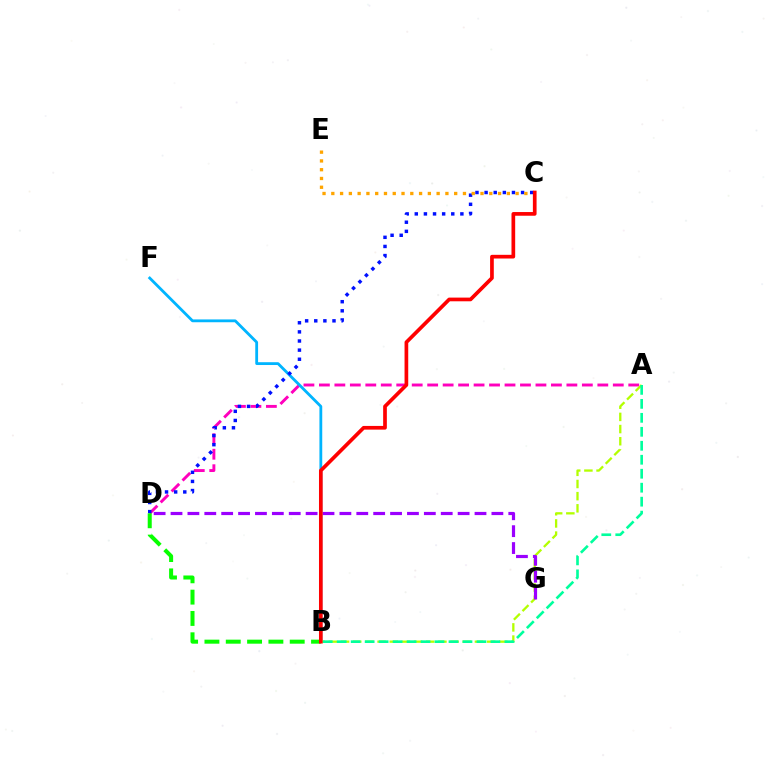{('A', 'D'): [{'color': '#ff00bd', 'line_style': 'dashed', 'thickness': 2.1}], ('B', 'F'): [{'color': '#00b5ff', 'line_style': 'solid', 'thickness': 2.02}], ('A', 'B'): [{'color': '#b3ff00', 'line_style': 'dashed', 'thickness': 1.65}, {'color': '#00ff9d', 'line_style': 'dashed', 'thickness': 1.9}], ('C', 'D'): [{'color': '#0010ff', 'line_style': 'dotted', 'thickness': 2.48}], ('C', 'E'): [{'color': '#ffa500', 'line_style': 'dotted', 'thickness': 2.38}], ('B', 'D'): [{'color': '#08ff00', 'line_style': 'dashed', 'thickness': 2.9}], ('D', 'G'): [{'color': '#9b00ff', 'line_style': 'dashed', 'thickness': 2.29}], ('B', 'C'): [{'color': '#ff0000', 'line_style': 'solid', 'thickness': 2.66}]}